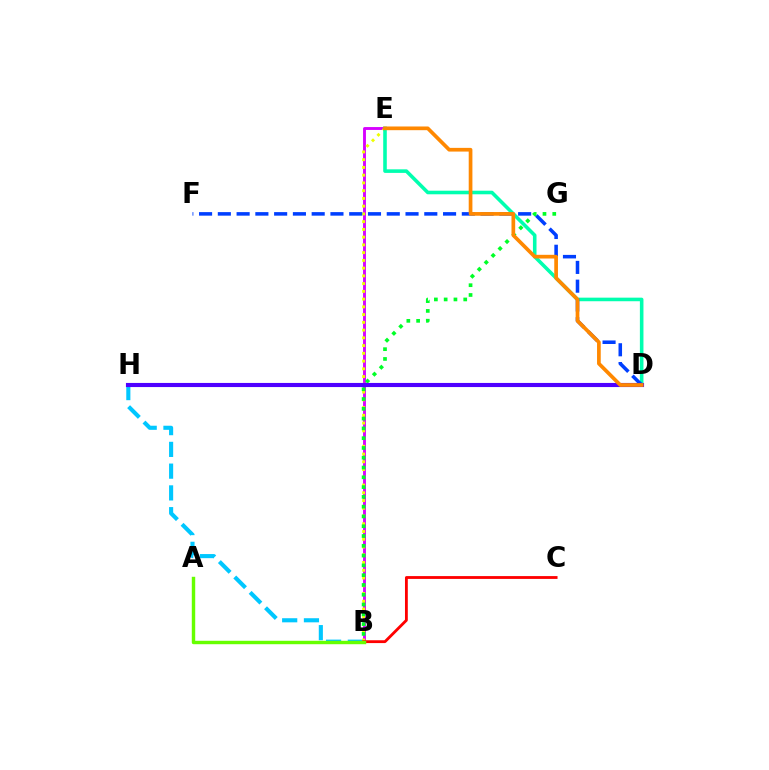{('B', 'E'): [{'color': '#d600ff', 'line_style': 'solid', 'thickness': 2.07}, {'color': '#eeff00', 'line_style': 'dotted', 'thickness': 2.1}], ('B', 'H'): [{'color': '#00c7ff', 'line_style': 'dashed', 'thickness': 2.96}], ('D', 'H'): [{'color': '#ff00a0', 'line_style': 'dotted', 'thickness': 1.87}, {'color': '#4f00ff', 'line_style': 'solid', 'thickness': 2.96}], ('D', 'E'): [{'color': '#00ffaf', 'line_style': 'solid', 'thickness': 2.58}, {'color': '#ff8800', 'line_style': 'solid', 'thickness': 2.66}], ('D', 'F'): [{'color': '#003fff', 'line_style': 'dashed', 'thickness': 2.55}], ('B', 'G'): [{'color': '#00ff27', 'line_style': 'dotted', 'thickness': 2.66}], ('B', 'C'): [{'color': '#ff0000', 'line_style': 'solid', 'thickness': 2.03}], ('A', 'B'): [{'color': '#66ff00', 'line_style': 'solid', 'thickness': 2.47}]}